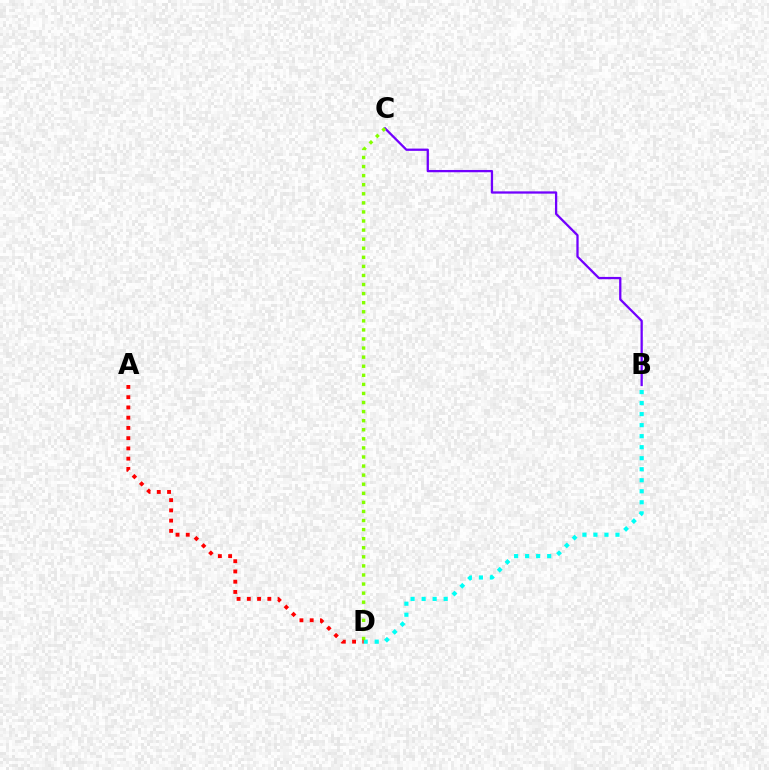{('B', 'D'): [{'color': '#00fff6', 'line_style': 'dotted', 'thickness': 2.99}], ('B', 'C'): [{'color': '#7200ff', 'line_style': 'solid', 'thickness': 1.64}], ('C', 'D'): [{'color': '#84ff00', 'line_style': 'dotted', 'thickness': 2.47}], ('A', 'D'): [{'color': '#ff0000', 'line_style': 'dotted', 'thickness': 2.78}]}